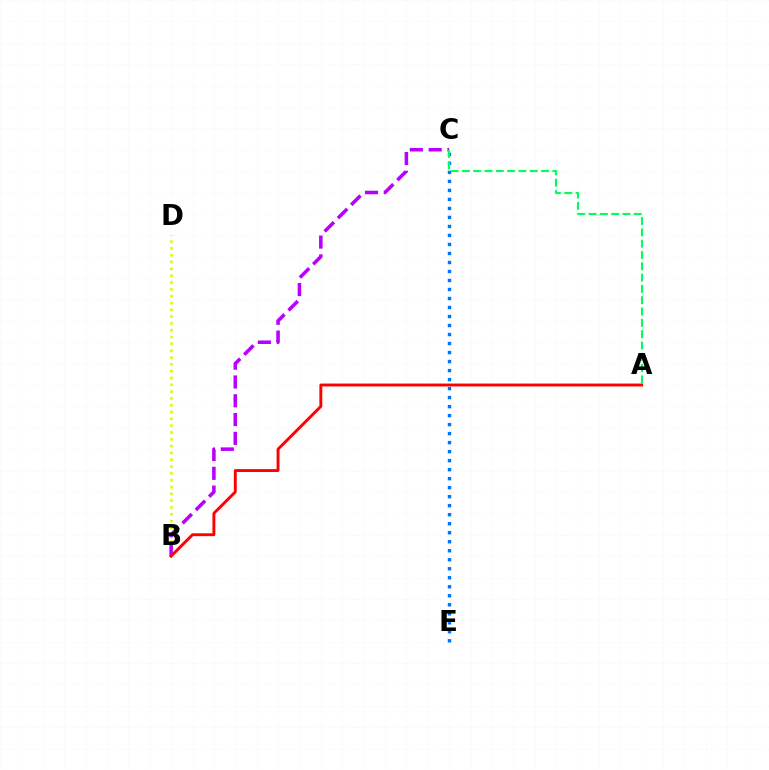{('C', 'E'): [{'color': '#0074ff', 'line_style': 'dotted', 'thickness': 2.45}], ('B', 'D'): [{'color': '#d1ff00', 'line_style': 'dotted', 'thickness': 1.85}], ('B', 'C'): [{'color': '#b900ff', 'line_style': 'dashed', 'thickness': 2.55}], ('A', 'B'): [{'color': '#ff0000', 'line_style': 'solid', 'thickness': 2.09}], ('A', 'C'): [{'color': '#00ff5c', 'line_style': 'dashed', 'thickness': 1.54}]}